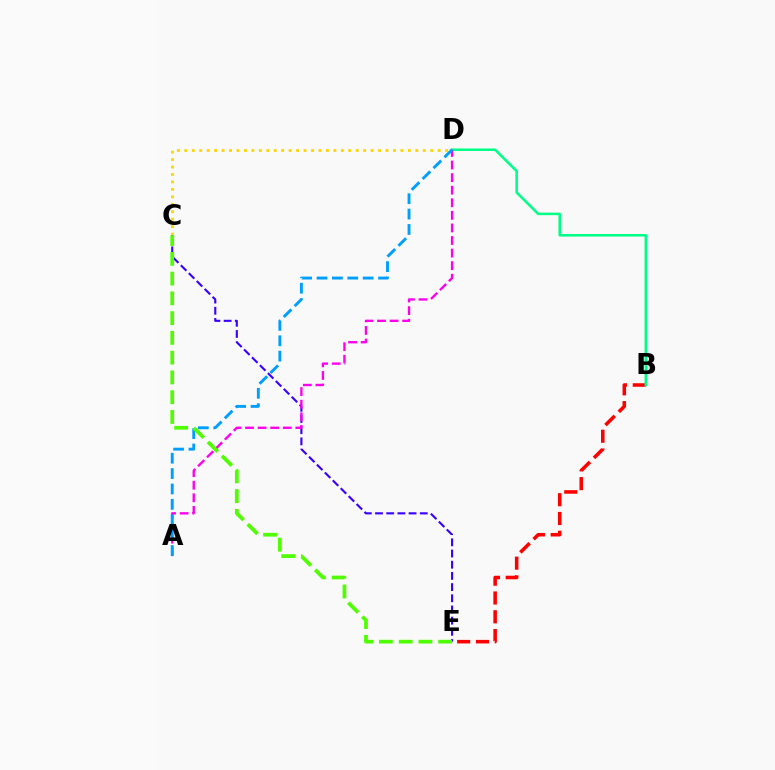{('B', 'E'): [{'color': '#ff0000', 'line_style': 'dashed', 'thickness': 2.55}], ('C', 'D'): [{'color': '#ffd500', 'line_style': 'dotted', 'thickness': 2.02}], ('C', 'E'): [{'color': '#3700ff', 'line_style': 'dashed', 'thickness': 1.52}, {'color': '#4fff00', 'line_style': 'dashed', 'thickness': 2.69}], ('B', 'D'): [{'color': '#00ff86', 'line_style': 'solid', 'thickness': 1.84}], ('A', 'D'): [{'color': '#ff00ed', 'line_style': 'dashed', 'thickness': 1.71}, {'color': '#009eff', 'line_style': 'dashed', 'thickness': 2.09}]}